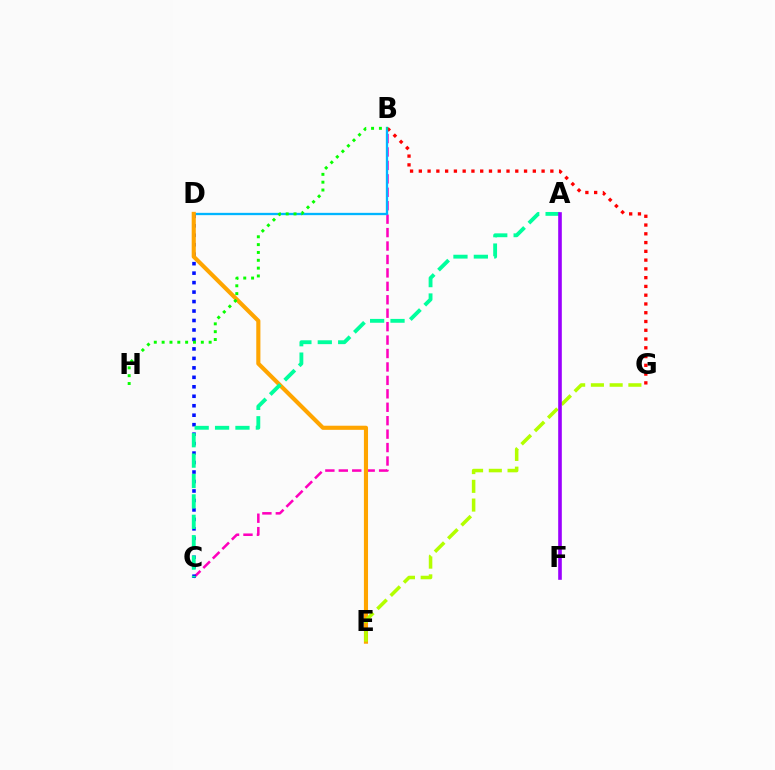{('B', 'C'): [{'color': '#ff00bd', 'line_style': 'dashed', 'thickness': 1.83}], ('B', 'G'): [{'color': '#ff0000', 'line_style': 'dotted', 'thickness': 2.38}], ('B', 'D'): [{'color': '#00b5ff', 'line_style': 'solid', 'thickness': 1.67}], ('C', 'D'): [{'color': '#0010ff', 'line_style': 'dotted', 'thickness': 2.57}], ('D', 'E'): [{'color': '#ffa500', 'line_style': 'solid', 'thickness': 2.97}], ('E', 'G'): [{'color': '#b3ff00', 'line_style': 'dashed', 'thickness': 2.55}], ('A', 'C'): [{'color': '#00ff9d', 'line_style': 'dashed', 'thickness': 2.77}], ('B', 'H'): [{'color': '#08ff00', 'line_style': 'dotted', 'thickness': 2.13}], ('A', 'F'): [{'color': '#9b00ff', 'line_style': 'solid', 'thickness': 2.61}]}